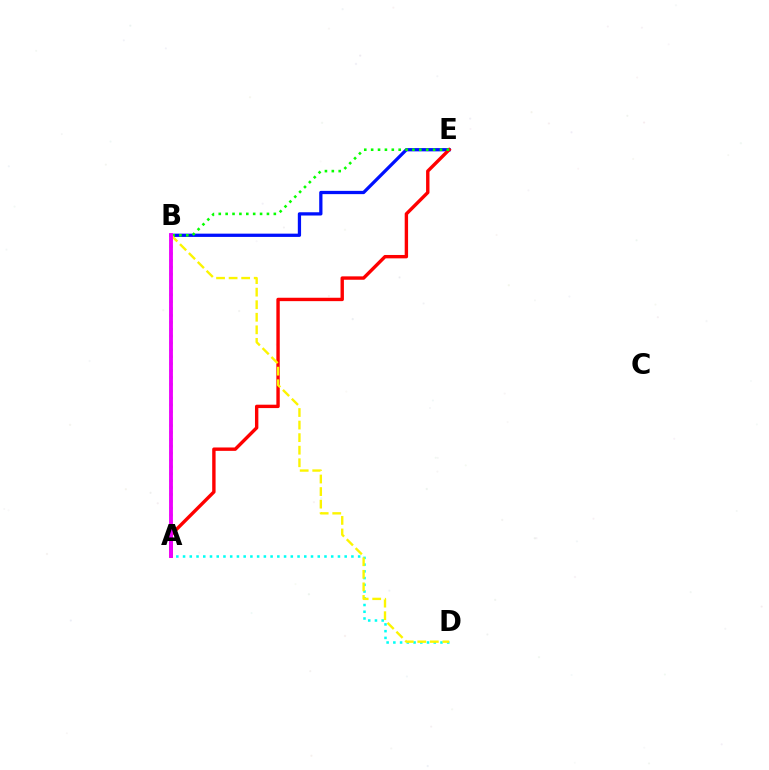{('B', 'E'): [{'color': '#0010ff', 'line_style': 'solid', 'thickness': 2.35}], ('A', 'D'): [{'color': '#00fff6', 'line_style': 'dotted', 'thickness': 1.83}], ('A', 'E'): [{'color': '#ff0000', 'line_style': 'solid', 'thickness': 2.44}, {'color': '#08ff00', 'line_style': 'dotted', 'thickness': 1.87}], ('B', 'D'): [{'color': '#fcf500', 'line_style': 'dashed', 'thickness': 1.71}], ('A', 'B'): [{'color': '#ee00ff', 'line_style': 'solid', 'thickness': 2.77}]}